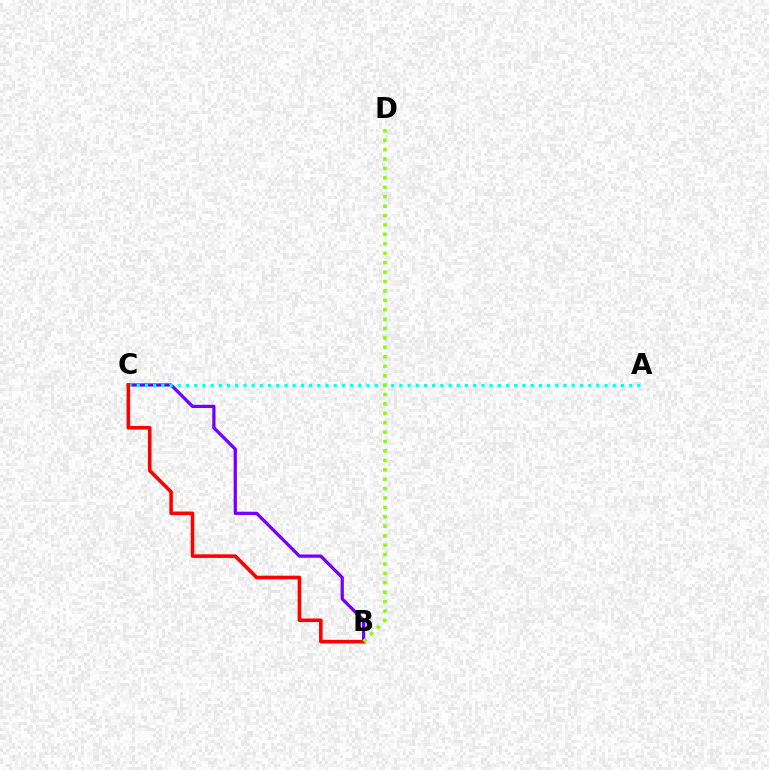{('B', 'C'): [{'color': '#7200ff', 'line_style': 'solid', 'thickness': 2.34}, {'color': '#ff0000', 'line_style': 'solid', 'thickness': 2.57}], ('A', 'C'): [{'color': '#00fff6', 'line_style': 'dotted', 'thickness': 2.23}], ('B', 'D'): [{'color': '#84ff00', 'line_style': 'dotted', 'thickness': 2.56}]}